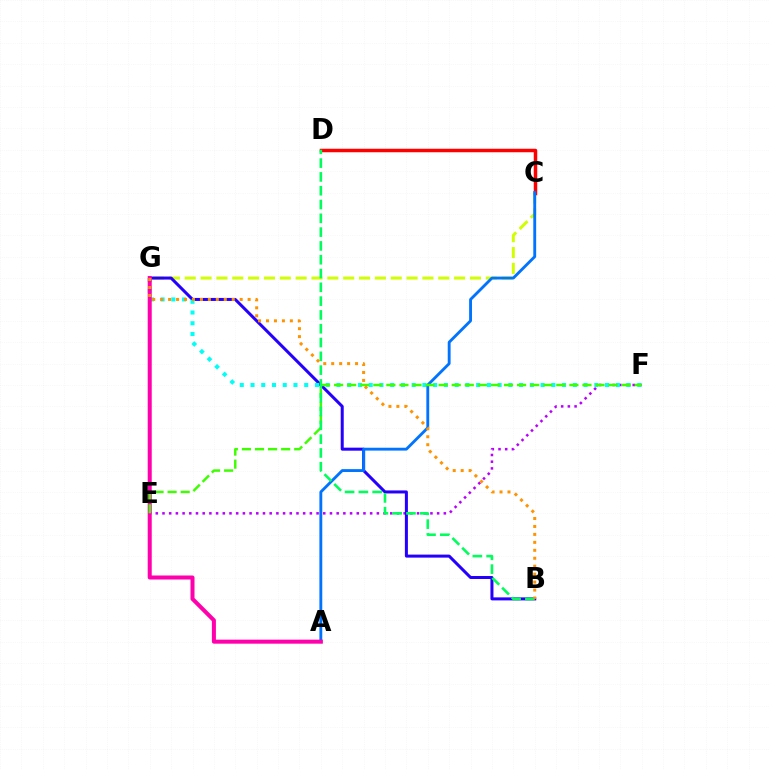{('E', 'F'): [{'color': '#b900ff', 'line_style': 'dotted', 'thickness': 1.82}, {'color': '#3dff00', 'line_style': 'dashed', 'thickness': 1.78}], ('C', 'G'): [{'color': '#d1ff00', 'line_style': 'dashed', 'thickness': 2.15}], ('C', 'D'): [{'color': '#ff0000', 'line_style': 'solid', 'thickness': 2.51}], ('B', 'G'): [{'color': '#2500ff', 'line_style': 'solid', 'thickness': 2.17}, {'color': '#ff9400', 'line_style': 'dotted', 'thickness': 2.16}], ('F', 'G'): [{'color': '#00fff6', 'line_style': 'dotted', 'thickness': 2.92}], ('A', 'C'): [{'color': '#0074ff', 'line_style': 'solid', 'thickness': 2.06}], ('A', 'G'): [{'color': '#ff00ac', 'line_style': 'solid', 'thickness': 2.89}], ('B', 'D'): [{'color': '#00ff5c', 'line_style': 'dashed', 'thickness': 1.87}]}